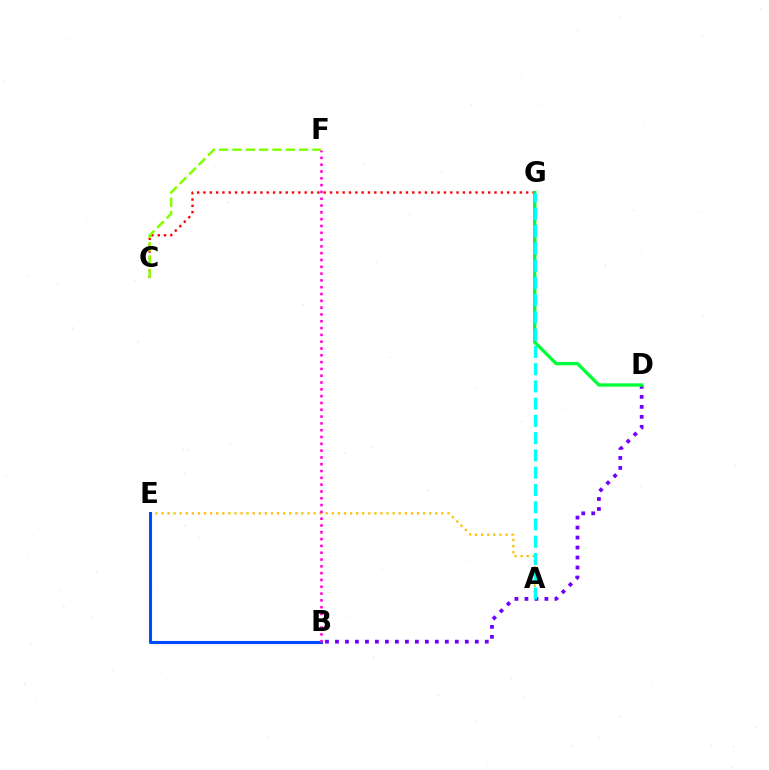{('B', 'D'): [{'color': '#7200ff', 'line_style': 'dotted', 'thickness': 2.71}], ('A', 'E'): [{'color': '#ffbd00', 'line_style': 'dotted', 'thickness': 1.65}], ('C', 'G'): [{'color': '#ff0000', 'line_style': 'dotted', 'thickness': 1.72}], ('D', 'G'): [{'color': '#00ff39', 'line_style': 'solid', 'thickness': 2.39}], ('A', 'G'): [{'color': '#00fff6', 'line_style': 'dashed', 'thickness': 2.34}], ('B', 'E'): [{'color': '#004bff', 'line_style': 'solid', 'thickness': 2.21}], ('C', 'F'): [{'color': '#84ff00', 'line_style': 'dashed', 'thickness': 1.81}], ('B', 'F'): [{'color': '#ff00cf', 'line_style': 'dotted', 'thickness': 1.85}]}